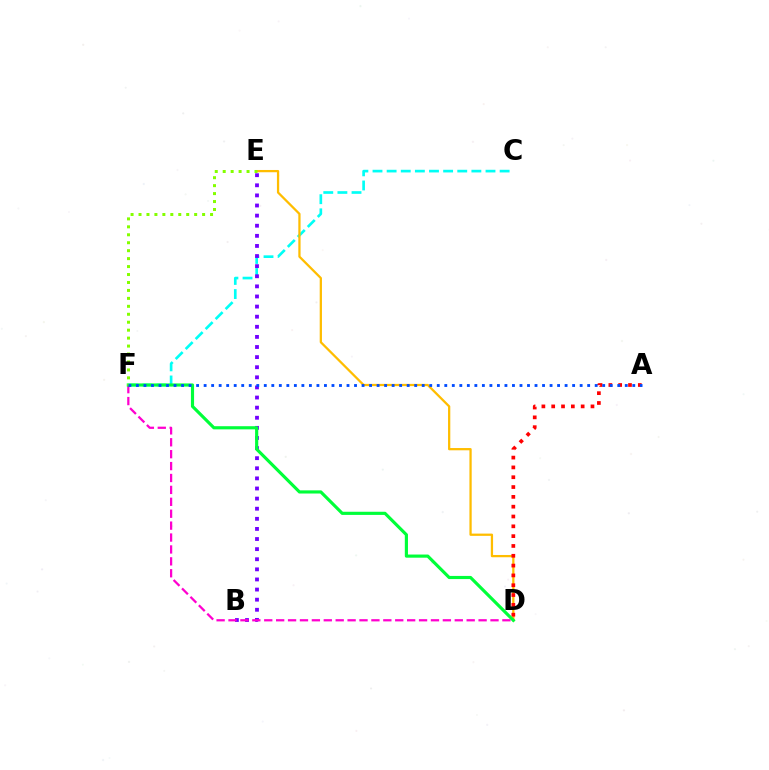{('C', 'F'): [{'color': '#00fff6', 'line_style': 'dashed', 'thickness': 1.92}], ('B', 'E'): [{'color': '#7200ff', 'line_style': 'dotted', 'thickness': 2.75}], ('D', 'E'): [{'color': '#ffbd00', 'line_style': 'solid', 'thickness': 1.63}], ('D', 'F'): [{'color': '#ff00cf', 'line_style': 'dashed', 'thickness': 1.62}, {'color': '#00ff39', 'line_style': 'solid', 'thickness': 2.27}], ('A', 'D'): [{'color': '#ff0000', 'line_style': 'dotted', 'thickness': 2.67}], ('E', 'F'): [{'color': '#84ff00', 'line_style': 'dotted', 'thickness': 2.16}], ('A', 'F'): [{'color': '#004bff', 'line_style': 'dotted', 'thickness': 2.04}]}